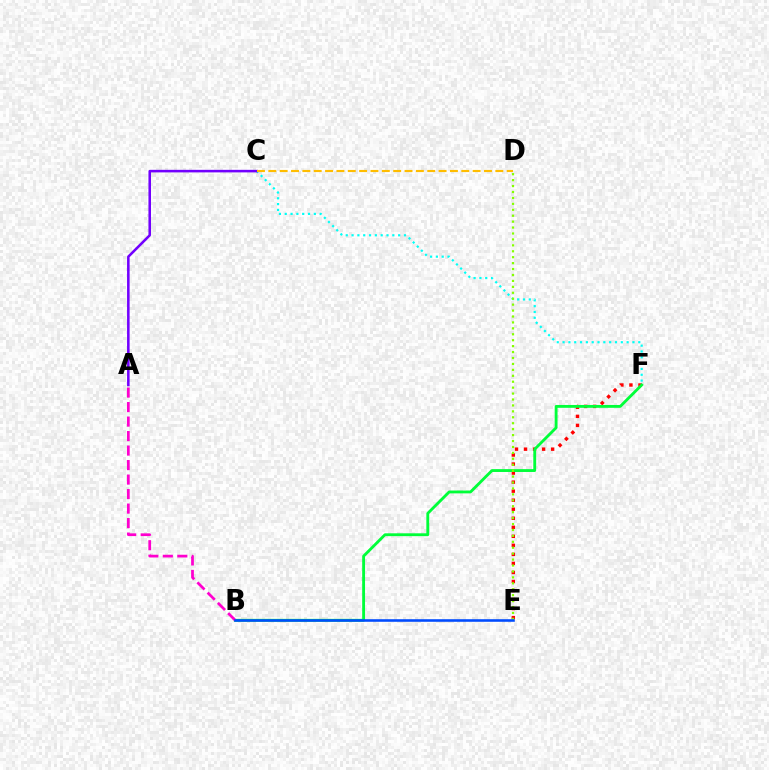{('C', 'F'): [{'color': '#00fff6', 'line_style': 'dotted', 'thickness': 1.58}], ('A', 'C'): [{'color': '#7200ff', 'line_style': 'solid', 'thickness': 1.84}], ('E', 'F'): [{'color': '#ff0000', 'line_style': 'dotted', 'thickness': 2.45}], ('B', 'F'): [{'color': '#00ff39', 'line_style': 'solid', 'thickness': 2.05}], ('D', 'E'): [{'color': '#84ff00', 'line_style': 'dotted', 'thickness': 1.61}], ('A', 'B'): [{'color': '#ff00cf', 'line_style': 'dashed', 'thickness': 1.97}], ('C', 'D'): [{'color': '#ffbd00', 'line_style': 'dashed', 'thickness': 1.54}], ('B', 'E'): [{'color': '#004bff', 'line_style': 'solid', 'thickness': 1.86}]}